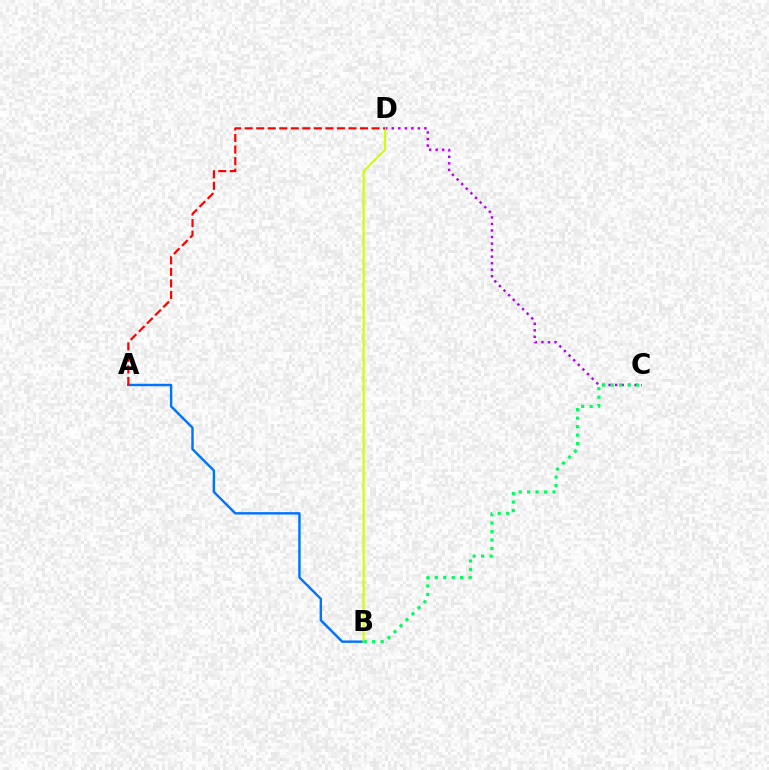{('C', 'D'): [{'color': '#b900ff', 'line_style': 'dotted', 'thickness': 1.77}], ('A', 'B'): [{'color': '#0074ff', 'line_style': 'solid', 'thickness': 1.74}], ('B', 'D'): [{'color': '#d1ff00', 'line_style': 'solid', 'thickness': 1.54}], ('A', 'D'): [{'color': '#ff0000', 'line_style': 'dashed', 'thickness': 1.57}], ('B', 'C'): [{'color': '#00ff5c', 'line_style': 'dotted', 'thickness': 2.3}]}